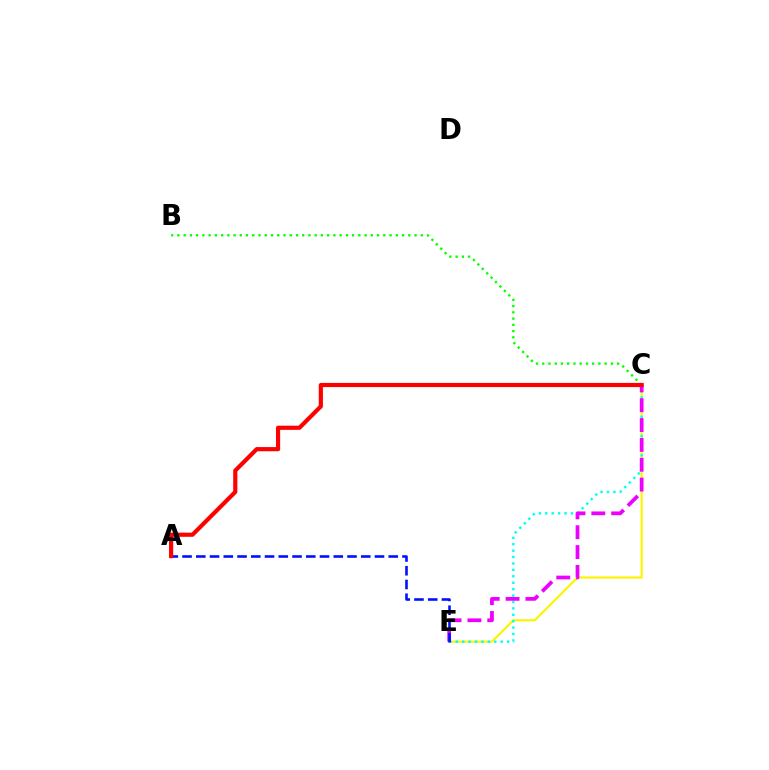{('C', 'E'): [{'color': '#fcf500', 'line_style': 'solid', 'thickness': 1.56}, {'color': '#00fff6', 'line_style': 'dotted', 'thickness': 1.74}, {'color': '#ee00ff', 'line_style': 'dashed', 'thickness': 2.7}], ('B', 'C'): [{'color': '#08ff00', 'line_style': 'dotted', 'thickness': 1.7}], ('A', 'E'): [{'color': '#0010ff', 'line_style': 'dashed', 'thickness': 1.87}], ('A', 'C'): [{'color': '#ff0000', 'line_style': 'solid', 'thickness': 3.0}]}